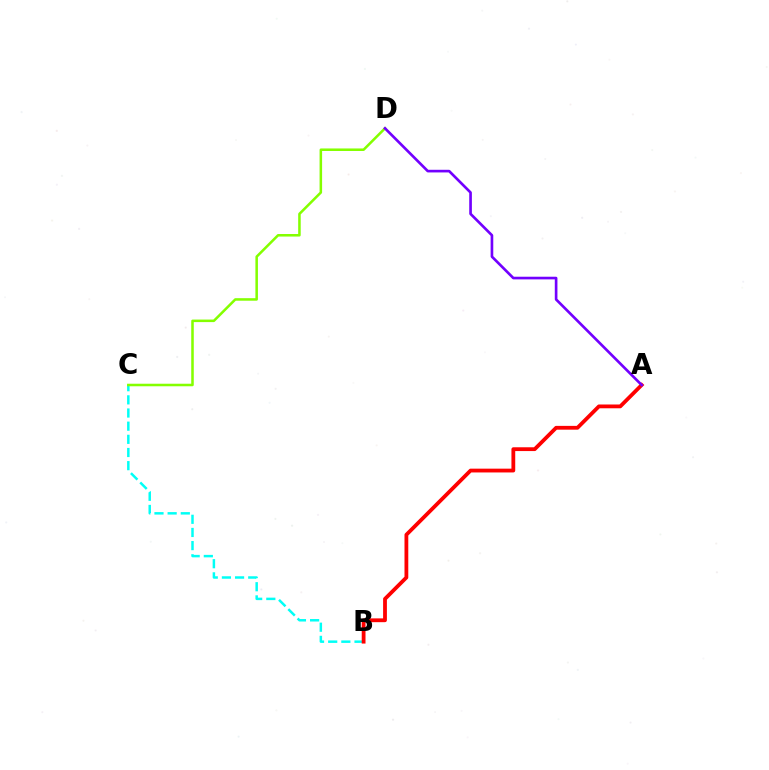{('B', 'C'): [{'color': '#00fff6', 'line_style': 'dashed', 'thickness': 1.79}], ('C', 'D'): [{'color': '#84ff00', 'line_style': 'solid', 'thickness': 1.83}], ('A', 'B'): [{'color': '#ff0000', 'line_style': 'solid', 'thickness': 2.73}], ('A', 'D'): [{'color': '#7200ff', 'line_style': 'solid', 'thickness': 1.91}]}